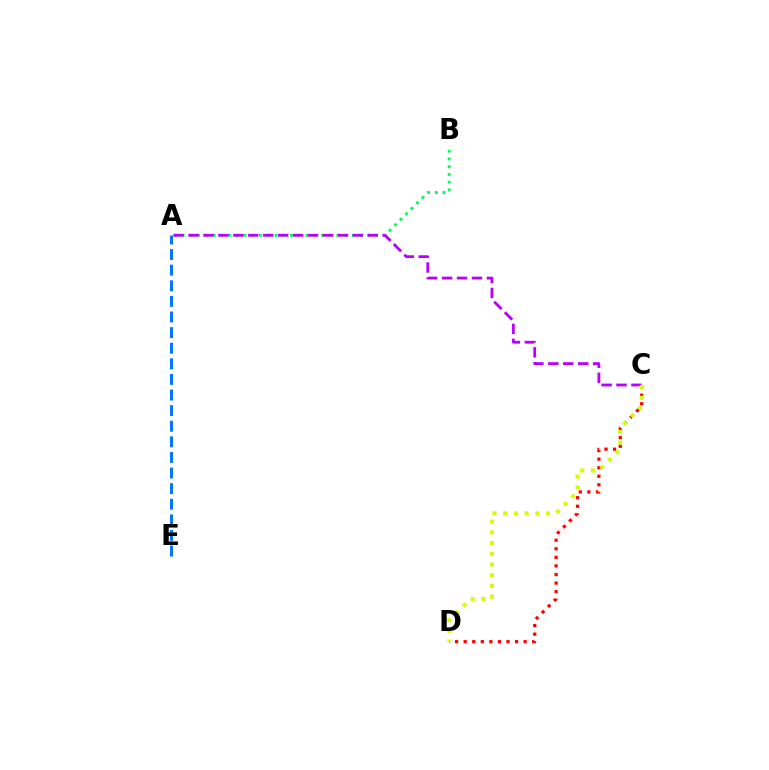{('A', 'B'): [{'color': '#00ff5c', 'line_style': 'dotted', 'thickness': 2.1}], ('A', 'E'): [{'color': '#0074ff', 'line_style': 'dashed', 'thickness': 2.12}], ('C', 'D'): [{'color': '#ff0000', 'line_style': 'dotted', 'thickness': 2.33}, {'color': '#d1ff00', 'line_style': 'dotted', 'thickness': 2.91}], ('A', 'C'): [{'color': '#b900ff', 'line_style': 'dashed', 'thickness': 2.03}]}